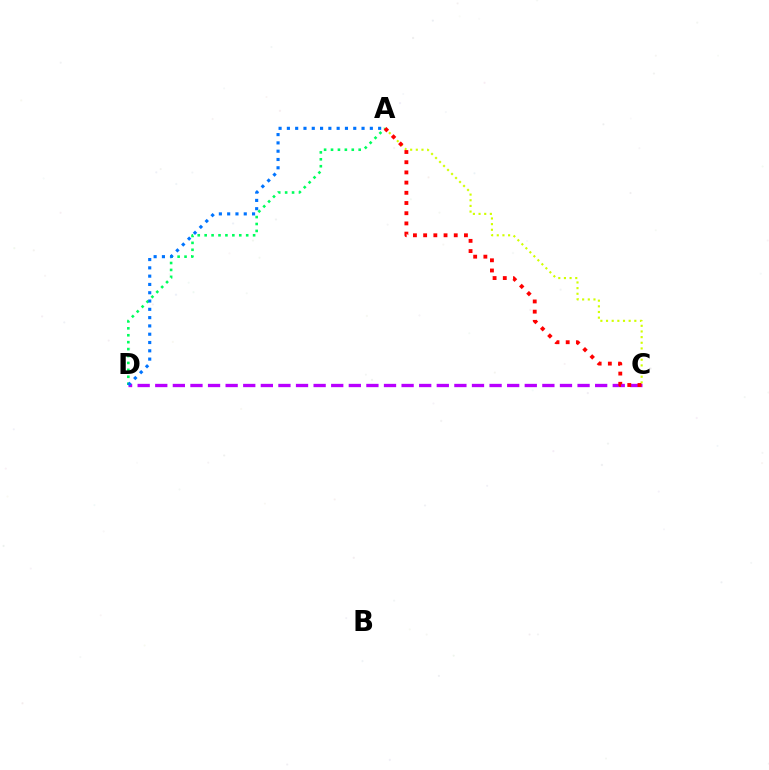{('C', 'D'): [{'color': '#b900ff', 'line_style': 'dashed', 'thickness': 2.39}], ('A', 'D'): [{'color': '#00ff5c', 'line_style': 'dotted', 'thickness': 1.88}, {'color': '#0074ff', 'line_style': 'dotted', 'thickness': 2.25}], ('A', 'C'): [{'color': '#d1ff00', 'line_style': 'dotted', 'thickness': 1.54}, {'color': '#ff0000', 'line_style': 'dotted', 'thickness': 2.77}]}